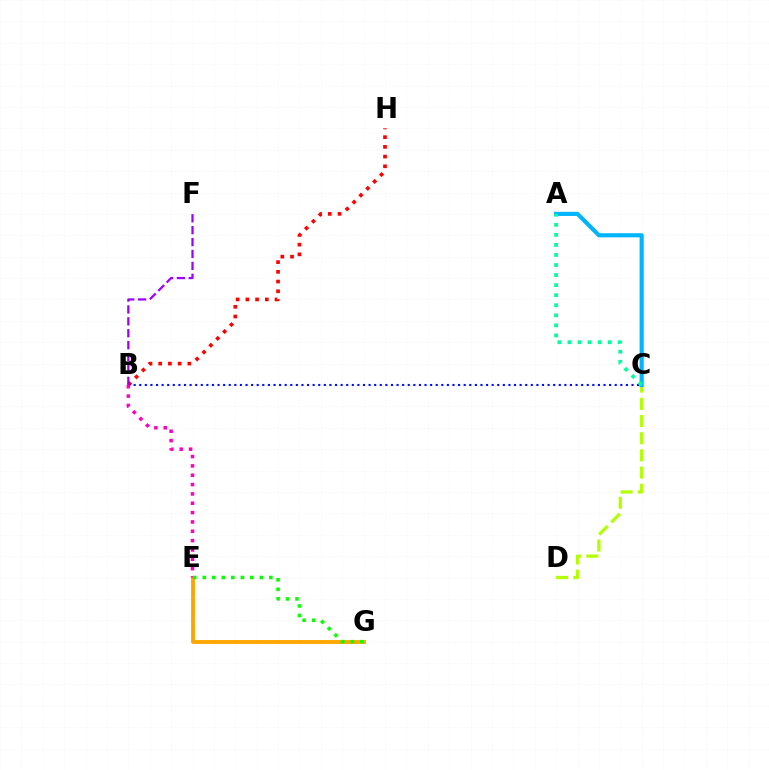{('B', 'H'): [{'color': '#ff0000', 'line_style': 'dotted', 'thickness': 2.64}], ('E', 'G'): [{'color': '#ffa500', 'line_style': 'solid', 'thickness': 2.77}, {'color': '#08ff00', 'line_style': 'dotted', 'thickness': 2.58}], ('B', 'C'): [{'color': '#0010ff', 'line_style': 'dotted', 'thickness': 1.52}], ('C', 'D'): [{'color': '#b3ff00', 'line_style': 'dashed', 'thickness': 2.34}], ('A', 'C'): [{'color': '#00b5ff', 'line_style': 'solid', 'thickness': 2.97}, {'color': '#00ff9d', 'line_style': 'dotted', 'thickness': 2.73}], ('B', 'E'): [{'color': '#ff00bd', 'line_style': 'dotted', 'thickness': 2.54}], ('B', 'F'): [{'color': '#9b00ff', 'line_style': 'dashed', 'thickness': 1.62}]}